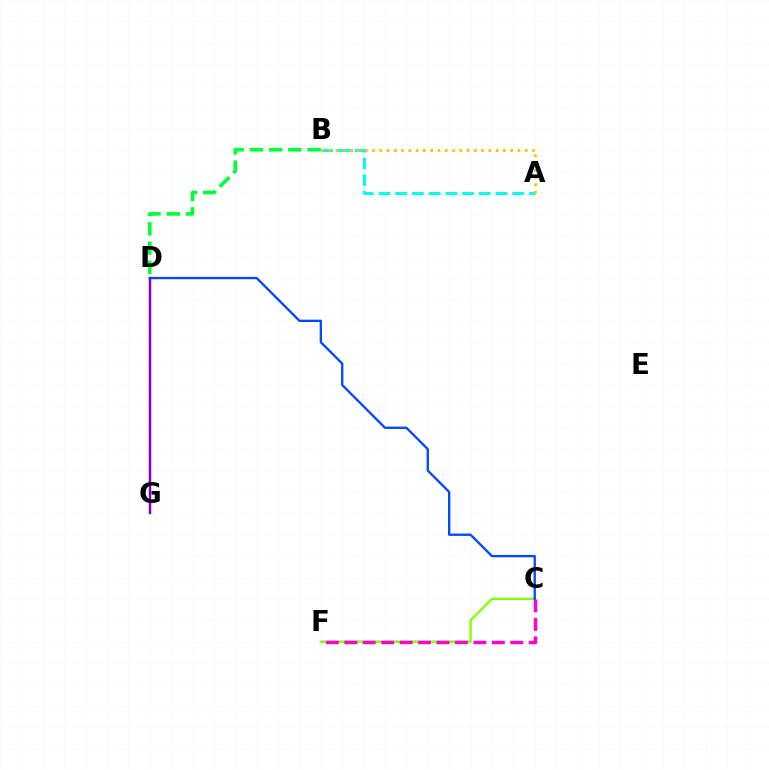{('B', 'D'): [{'color': '#00ff39', 'line_style': 'dashed', 'thickness': 2.62}], ('A', 'B'): [{'color': '#00fff6', 'line_style': 'dashed', 'thickness': 2.27}, {'color': '#ffbd00', 'line_style': 'dotted', 'thickness': 1.98}], ('D', 'G'): [{'color': '#ff0000', 'line_style': 'solid', 'thickness': 1.69}, {'color': '#7200ff', 'line_style': 'solid', 'thickness': 1.57}], ('C', 'F'): [{'color': '#84ff00', 'line_style': 'solid', 'thickness': 1.67}, {'color': '#ff00cf', 'line_style': 'dashed', 'thickness': 2.5}], ('C', 'D'): [{'color': '#004bff', 'line_style': 'solid', 'thickness': 1.68}]}